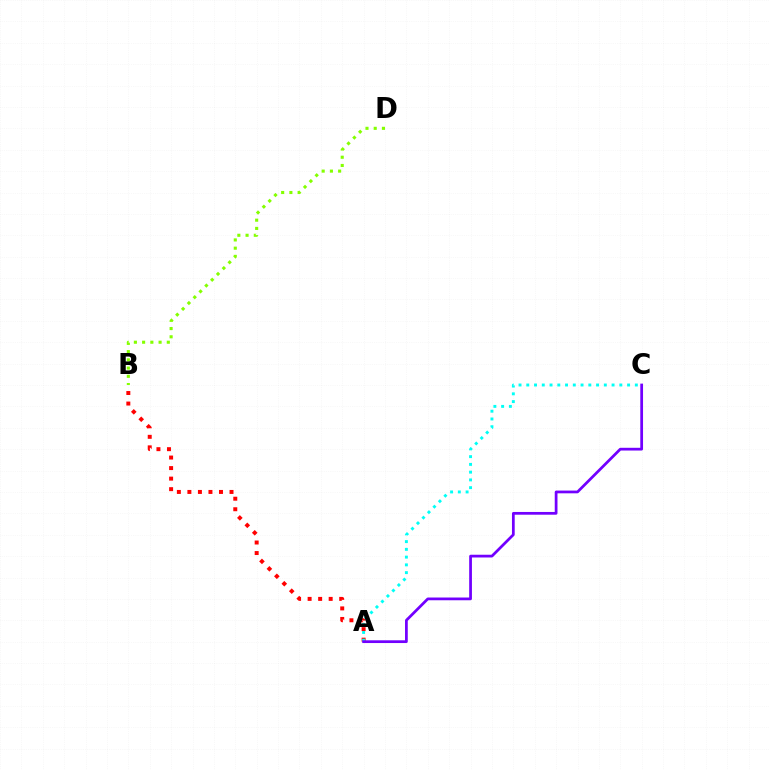{('A', 'B'): [{'color': '#ff0000', 'line_style': 'dotted', 'thickness': 2.86}], ('A', 'C'): [{'color': '#00fff6', 'line_style': 'dotted', 'thickness': 2.11}, {'color': '#7200ff', 'line_style': 'solid', 'thickness': 1.98}], ('B', 'D'): [{'color': '#84ff00', 'line_style': 'dotted', 'thickness': 2.24}]}